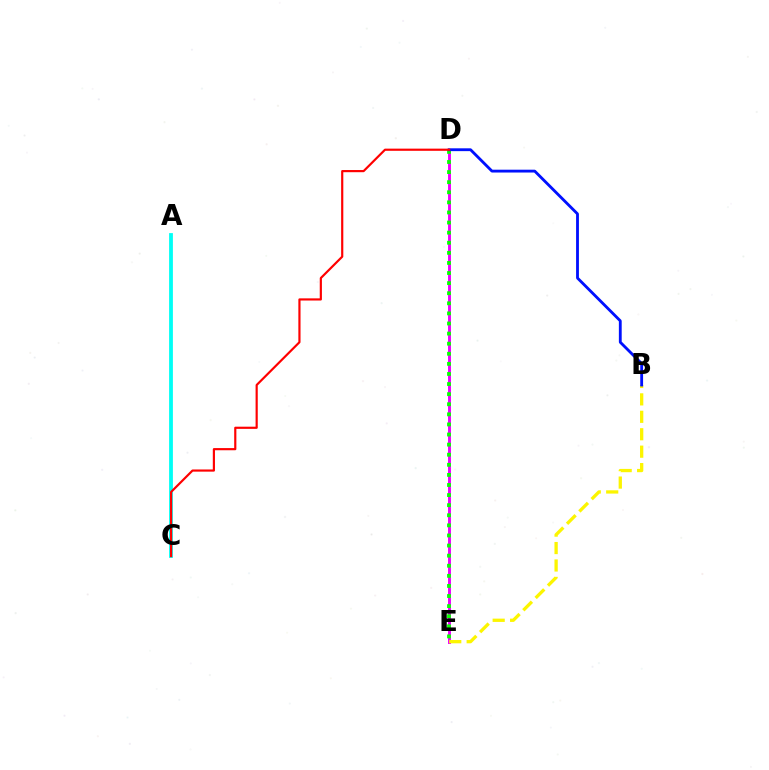{('D', 'E'): [{'color': '#ee00ff', 'line_style': 'solid', 'thickness': 2.12}, {'color': '#08ff00', 'line_style': 'dotted', 'thickness': 2.74}], ('B', 'E'): [{'color': '#fcf500', 'line_style': 'dashed', 'thickness': 2.37}], ('A', 'C'): [{'color': '#00fff6', 'line_style': 'solid', 'thickness': 2.73}], ('B', 'D'): [{'color': '#0010ff', 'line_style': 'solid', 'thickness': 2.04}], ('C', 'D'): [{'color': '#ff0000', 'line_style': 'solid', 'thickness': 1.57}]}